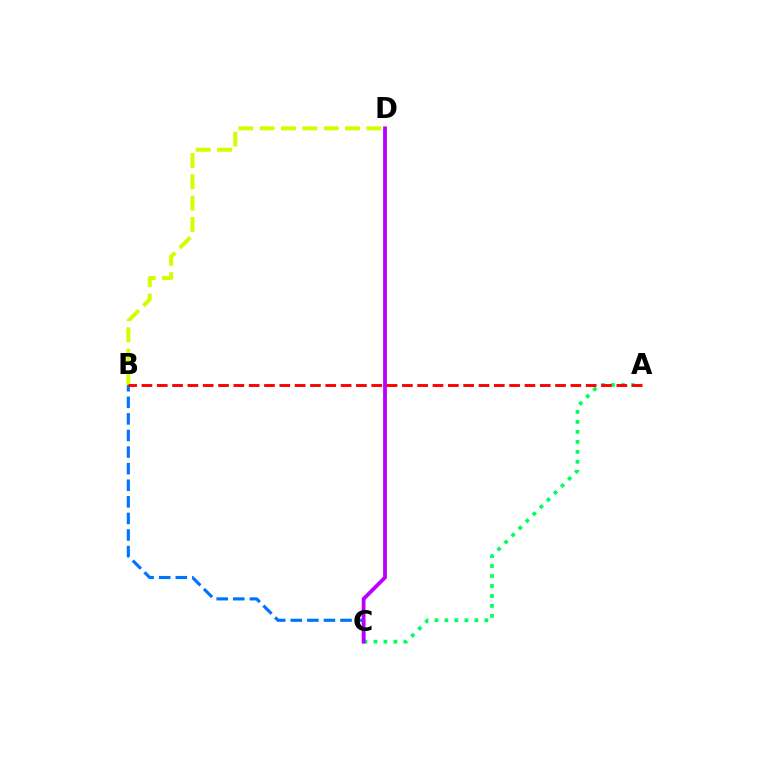{('A', 'C'): [{'color': '#00ff5c', 'line_style': 'dotted', 'thickness': 2.71}], ('B', 'C'): [{'color': '#0074ff', 'line_style': 'dashed', 'thickness': 2.25}], ('C', 'D'): [{'color': '#b900ff', 'line_style': 'solid', 'thickness': 2.73}], ('B', 'D'): [{'color': '#d1ff00', 'line_style': 'dashed', 'thickness': 2.9}], ('A', 'B'): [{'color': '#ff0000', 'line_style': 'dashed', 'thickness': 2.08}]}